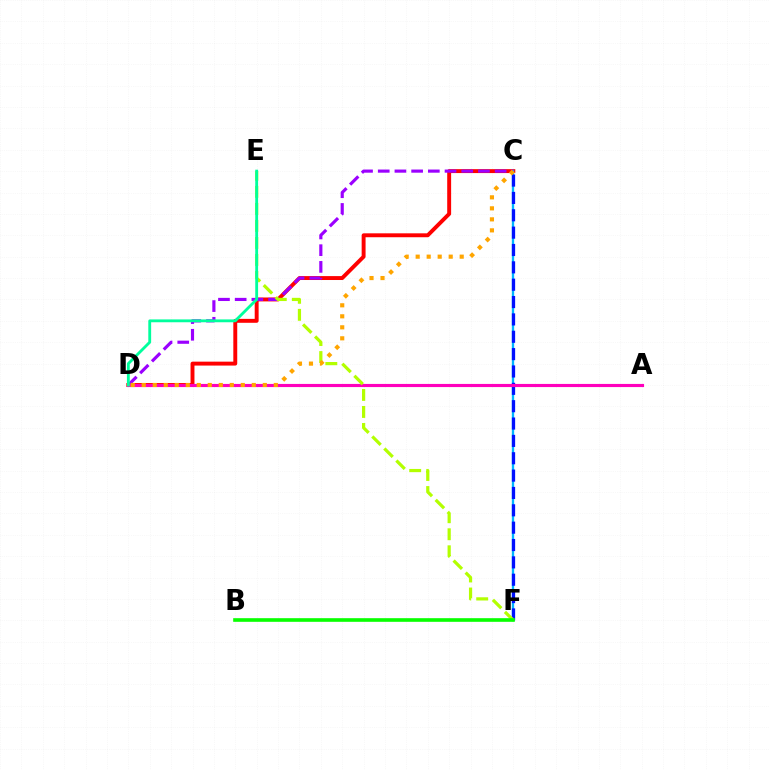{('C', 'D'): [{'color': '#ff0000', 'line_style': 'solid', 'thickness': 2.82}, {'color': '#9b00ff', 'line_style': 'dashed', 'thickness': 2.27}, {'color': '#ffa500', 'line_style': 'dotted', 'thickness': 2.99}], ('C', 'F'): [{'color': '#00b5ff', 'line_style': 'solid', 'thickness': 1.68}, {'color': '#0010ff', 'line_style': 'dashed', 'thickness': 2.36}], ('A', 'D'): [{'color': '#ff00bd', 'line_style': 'solid', 'thickness': 2.26}], ('E', 'F'): [{'color': '#b3ff00', 'line_style': 'dashed', 'thickness': 2.31}], ('D', 'E'): [{'color': '#00ff9d', 'line_style': 'solid', 'thickness': 2.05}], ('B', 'F'): [{'color': '#08ff00', 'line_style': 'solid', 'thickness': 2.62}]}